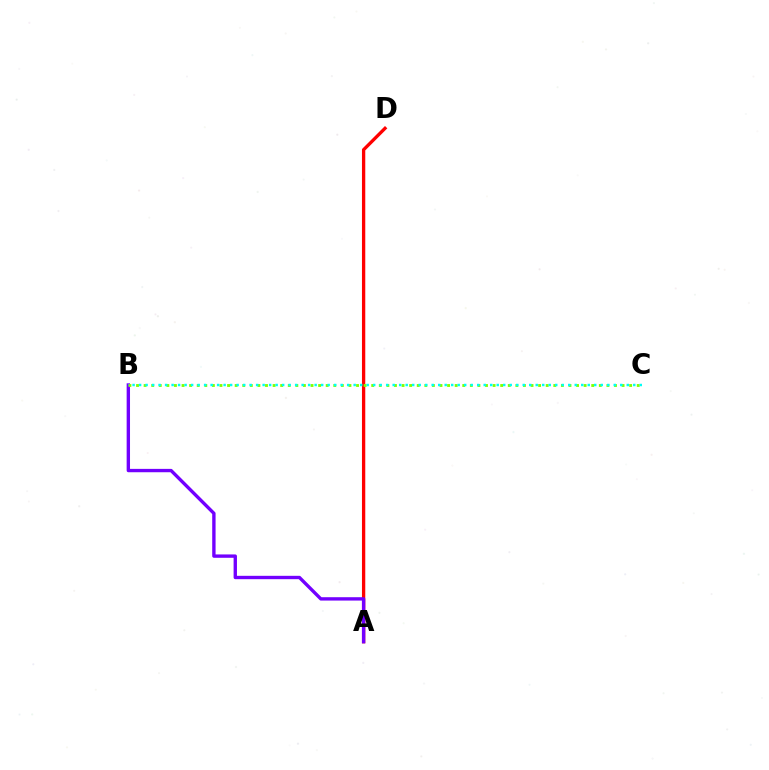{('A', 'D'): [{'color': '#ff0000', 'line_style': 'solid', 'thickness': 2.38}], ('A', 'B'): [{'color': '#7200ff', 'line_style': 'solid', 'thickness': 2.42}], ('B', 'C'): [{'color': '#84ff00', 'line_style': 'dotted', 'thickness': 2.06}, {'color': '#00fff6', 'line_style': 'dotted', 'thickness': 1.77}]}